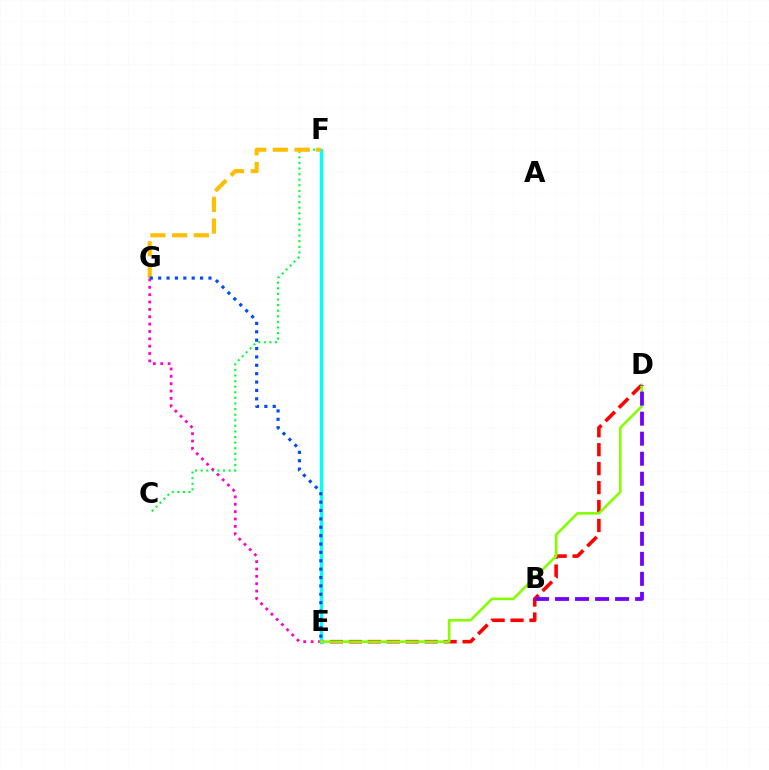{('D', 'E'): [{'color': '#ff0000', 'line_style': 'dashed', 'thickness': 2.57}, {'color': '#84ff00', 'line_style': 'solid', 'thickness': 1.88}], ('C', 'F'): [{'color': '#00ff39', 'line_style': 'dotted', 'thickness': 1.52}], ('E', 'F'): [{'color': '#00fff6', 'line_style': 'solid', 'thickness': 2.42}], ('F', 'G'): [{'color': '#ffbd00', 'line_style': 'dashed', 'thickness': 2.95}], ('E', 'G'): [{'color': '#ff00cf', 'line_style': 'dotted', 'thickness': 2.0}, {'color': '#004bff', 'line_style': 'dotted', 'thickness': 2.28}], ('B', 'D'): [{'color': '#7200ff', 'line_style': 'dashed', 'thickness': 2.72}]}